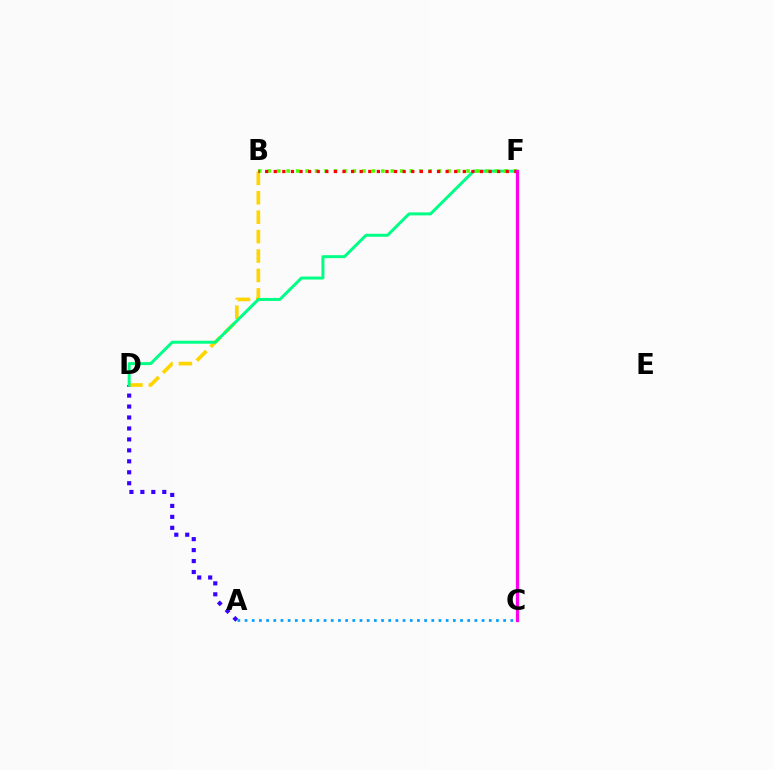{('A', 'D'): [{'color': '#3700ff', 'line_style': 'dotted', 'thickness': 2.98}], ('B', 'D'): [{'color': '#ffd500', 'line_style': 'dashed', 'thickness': 2.64}], ('D', 'F'): [{'color': '#00ff86', 'line_style': 'solid', 'thickness': 2.14}], ('B', 'F'): [{'color': '#4fff00', 'line_style': 'dotted', 'thickness': 2.57}, {'color': '#ff0000', 'line_style': 'dotted', 'thickness': 2.33}], ('A', 'C'): [{'color': '#009eff', 'line_style': 'dotted', 'thickness': 1.95}], ('C', 'F'): [{'color': '#ff00ed', 'line_style': 'solid', 'thickness': 2.35}]}